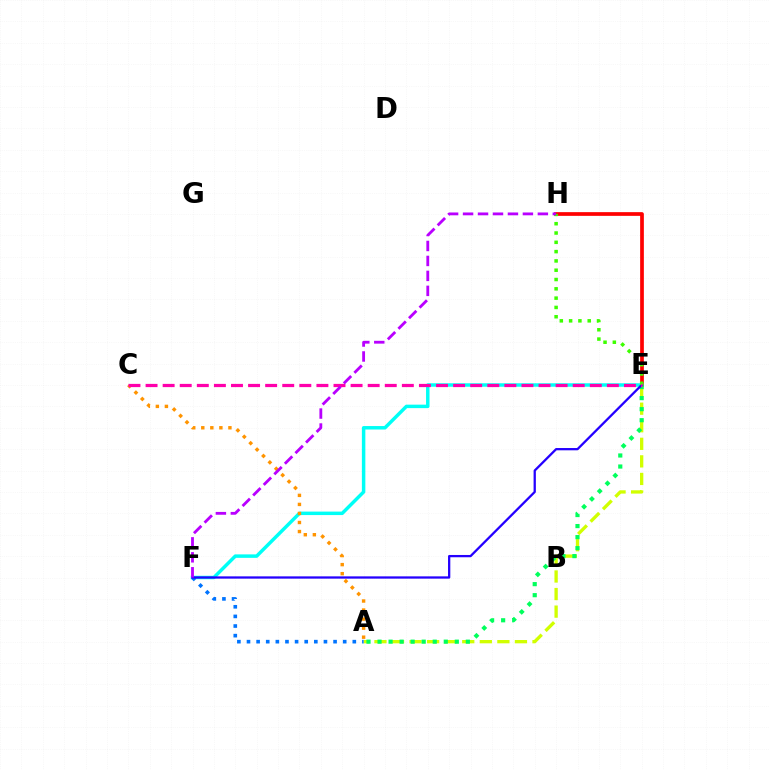{('E', 'H'): [{'color': '#ff0000', 'line_style': 'solid', 'thickness': 2.67}, {'color': '#3dff00', 'line_style': 'dotted', 'thickness': 2.53}], ('E', 'F'): [{'color': '#00fff6', 'line_style': 'solid', 'thickness': 2.5}, {'color': '#2500ff', 'line_style': 'solid', 'thickness': 1.64}], ('A', 'E'): [{'color': '#d1ff00', 'line_style': 'dashed', 'thickness': 2.39}, {'color': '#00ff5c', 'line_style': 'dotted', 'thickness': 3.0}], ('A', 'F'): [{'color': '#0074ff', 'line_style': 'dotted', 'thickness': 2.61}], ('A', 'C'): [{'color': '#ff9400', 'line_style': 'dotted', 'thickness': 2.46}], ('C', 'E'): [{'color': '#ff00ac', 'line_style': 'dashed', 'thickness': 2.32}], ('F', 'H'): [{'color': '#b900ff', 'line_style': 'dashed', 'thickness': 2.03}]}